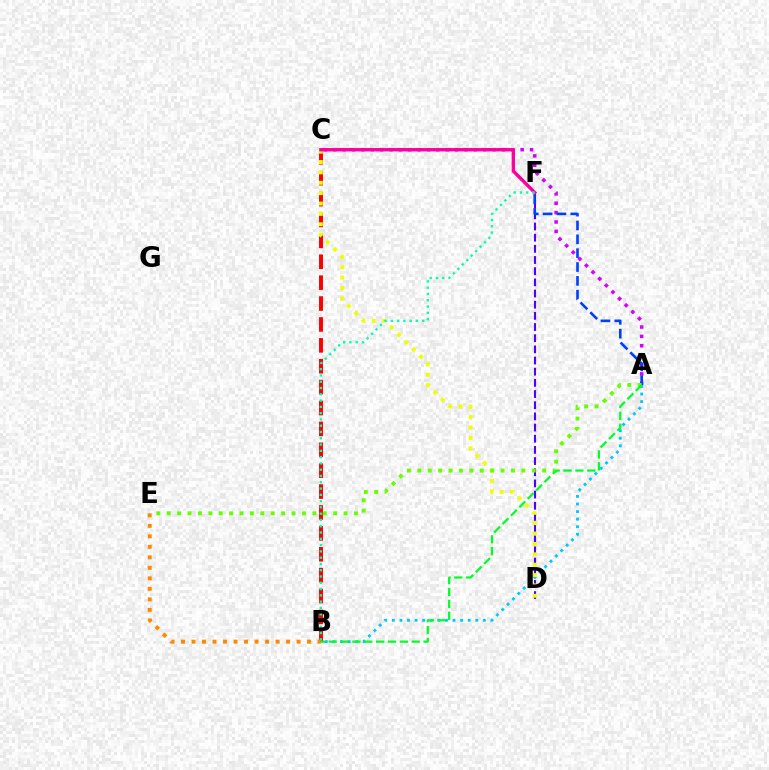{('A', 'B'): [{'color': '#00c7ff', 'line_style': 'dotted', 'thickness': 2.06}, {'color': '#00ff27', 'line_style': 'dashed', 'thickness': 1.61}], ('B', 'C'): [{'color': '#ff0000', 'line_style': 'dashed', 'thickness': 2.84}], ('A', 'C'): [{'color': '#d600ff', 'line_style': 'dotted', 'thickness': 2.54}, {'color': '#003fff', 'line_style': 'dashed', 'thickness': 1.88}], ('B', 'E'): [{'color': '#ff8800', 'line_style': 'dotted', 'thickness': 2.85}], ('D', 'F'): [{'color': '#4f00ff', 'line_style': 'dashed', 'thickness': 1.52}], ('C', 'D'): [{'color': '#eeff00', 'line_style': 'dotted', 'thickness': 2.82}], ('C', 'F'): [{'color': '#ff00a0', 'line_style': 'solid', 'thickness': 2.4}], ('B', 'F'): [{'color': '#00ffaf', 'line_style': 'dotted', 'thickness': 1.71}], ('A', 'E'): [{'color': '#66ff00', 'line_style': 'dotted', 'thickness': 2.83}]}